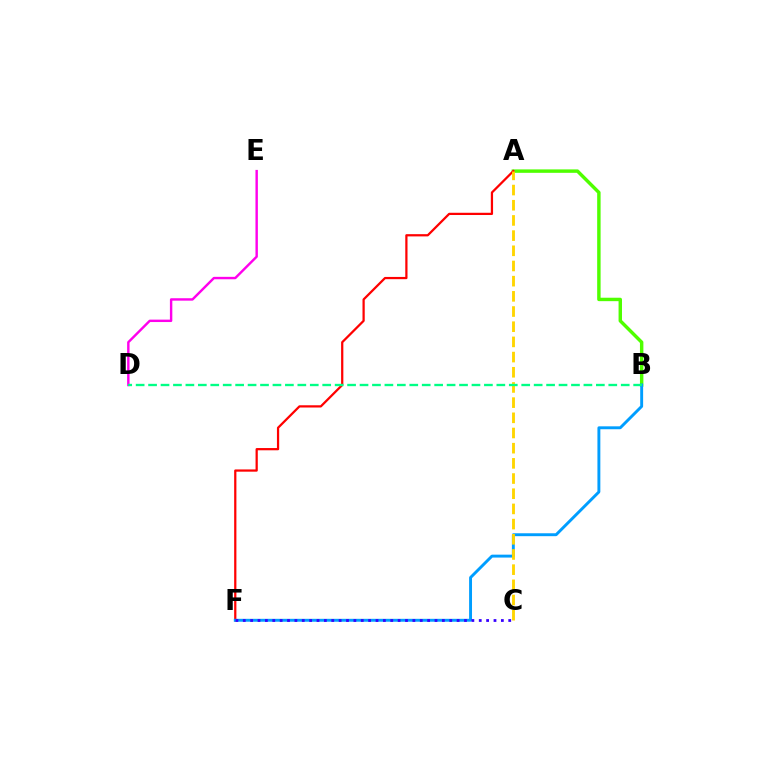{('A', 'B'): [{'color': '#4fff00', 'line_style': 'solid', 'thickness': 2.47}], ('A', 'F'): [{'color': '#ff0000', 'line_style': 'solid', 'thickness': 1.61}], ('B', 'F'): [{'color': '#009eff', 'line_style': 'solid', 'thickness': 2.1}], ('D', 'E'): [{'color': '#ff00ed', 'line_style': 'solid', 'thickness': 1.74}], ('C', 'F'): [{'color': '#3700ff', 'line_style': 'dotted', 'thickness': 2.0}], ('A', 'C'): [{'color': '#ffd500', 'line_style': 'dashed', 'thickness': 2.06}], ('B', 'D'): [{'color': '#00ff86', 'line_style': 'dashed', 'thickness': 1.69}]}